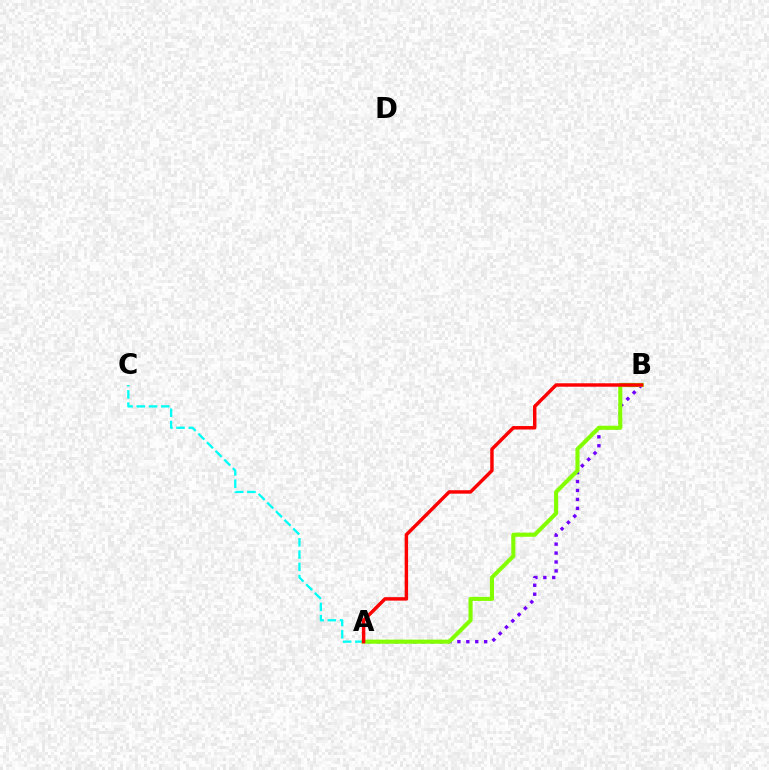{('A', 'B'): [{'color': '#7200ff', 'line_style': 'dotted', 'thickness': 2.43}, {'color': '#84ff00', 'line_style': 'solid', 'thickness': 2.95}, {'color': '#ff0000', 'line_style': 'solid', 'thickness': 2.48}], ('A', 'C'): [{'color': '#00fff6', 'line_style': 'dashed', 'thickness': 1.66}]}